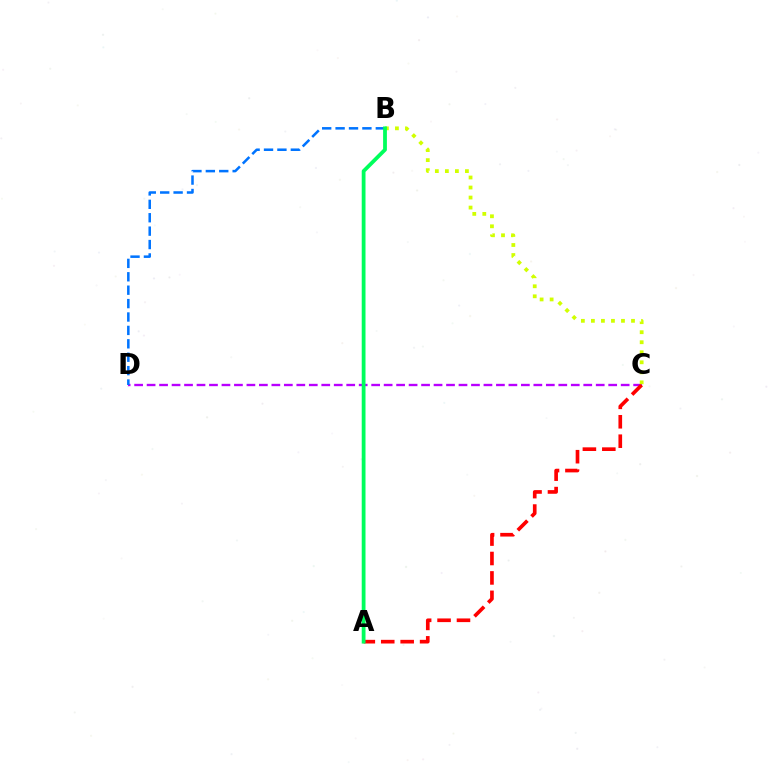{('C', 'D'): [{'color': '#b900ff', 'line_style': 'dashed', 'thickness': 1.69}], ('A', 'C'): [{'color': '#ff0000', 'line_style': 'dashed', 'thickness': 2.64}], ('B', 'C'): [{'color': '#d1ff00', 'line_style': 'dotted', 'thickness': 2.72}], ('B', 'D'): [{'color': '#0074ff', 'line_style': 'dashed', 'thickness': 1.82}], ('A', 'B'): [{'color': '#00ff5c', 'line_style': 'solid', 'thickness': 2.72}]}